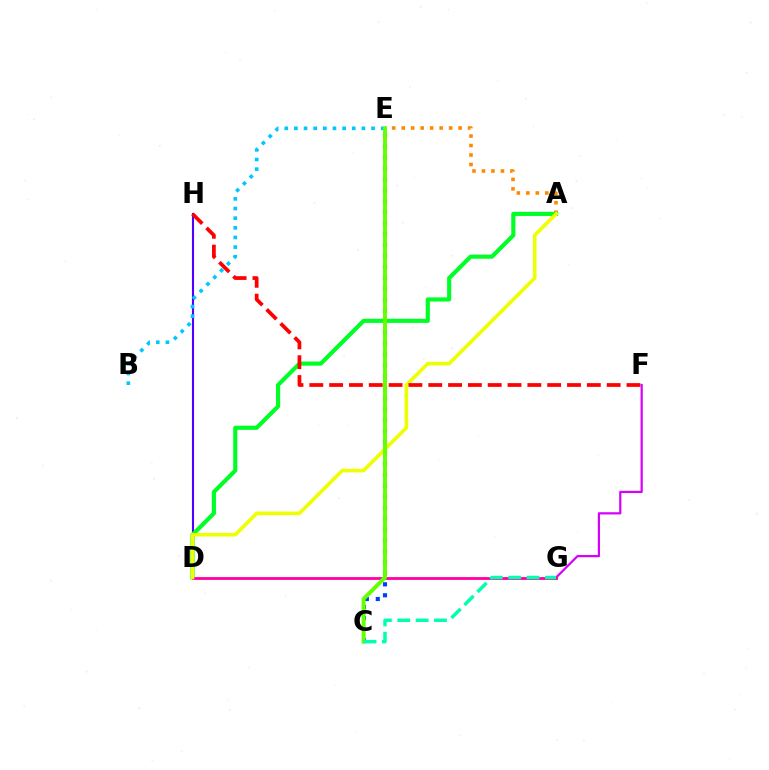{('C', 'E'): [{'color': '#003fff', 'line_style': 'dotted', 'thickness': 2.97}, {'color': '#66ff00', 'line_style': 'solid', 'thickness': 2.85}], ('A', 'E'): [{'color': '#ff8800', 'line_style': 'dotted', 'thickness': 2.58}], ('D', 'H'): [{'color': '#4f00ff', 'line_style': 'solid', 'thickness': 1.52}], ('F', 'G'): [{'color': '#d600ff', 'line_style': 'solid', 'thickness': 1.6}], ('A', 'D'): [{'color': '#00ff27', 'line_style': 'solid', 'thickness': 2.98}, {'color': '#eeff00', 'line_style': 'solid', 'thickness': 2.6}], ('B', 'E'): [{'color': '#00c7ff', 'line_style': 'dotted', 'thickness': 2.62}], ('D', 'G'): [{'color': '#ff00a0', 'line_style': 'solid', 'thickness': 2.02}], ('F', 'H'): [{'color': '#ff0000', 'line_style': 'dashed', 'thickness': 2.69}], ('C', 'G'): [{'color': '#00ffaf', 'line_style': 'dashed', 'thickness': 2.5}]}